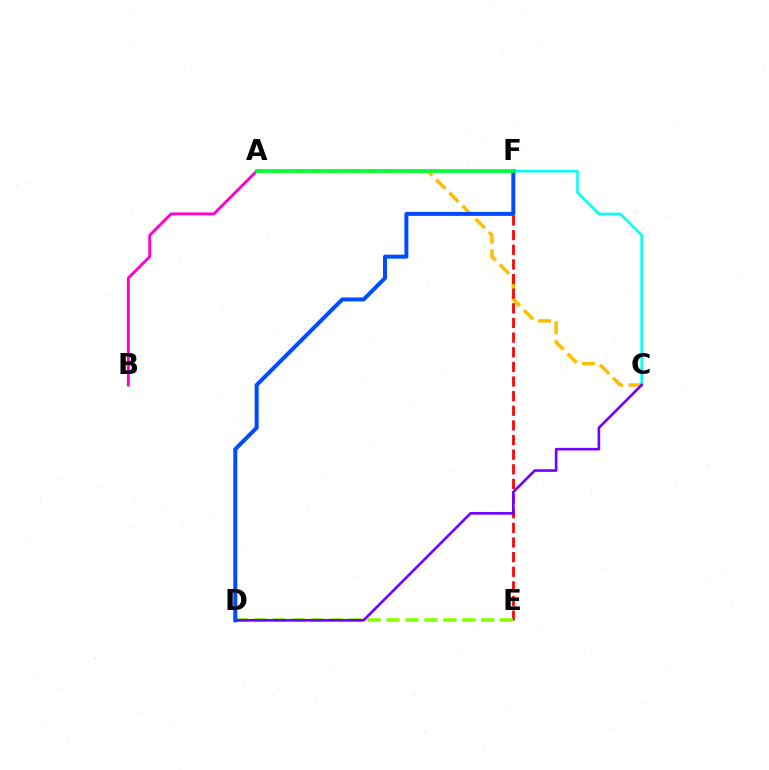{('A', 'C'): [{'color': '#ffbd00', 'line_style': 'dashed', 'thickness': 2.52}], ('E', 'F'): [{'color': '#ff0000', 'line_style': 'dashed', 'thickness': 1.99}], ('C', 'F'): [{'color': '#00fff6', 'line_style': 'solid', 'thickness': 1.83}], ('D', 'E'): [{'color': '#84ff00', 'line_style': 'dashed', 'thickness': 2.57}], ('C', 'D'): [{'color': '#7200ff', 'line_style': 'solid', 'thickness': 1.89}], ('A', 'B'): [{'color': '#ff00cf', 'line_style': 'solid', 'thickness': 2.07}], ('D', 'F'): [{'color': '#004bff', 'line_style': 'solid', 'thickness': 2.87}], ('A', 'F'): [{'color': '#00ff39', 'line_style': 'solid', 'thickness': 2.62}]}